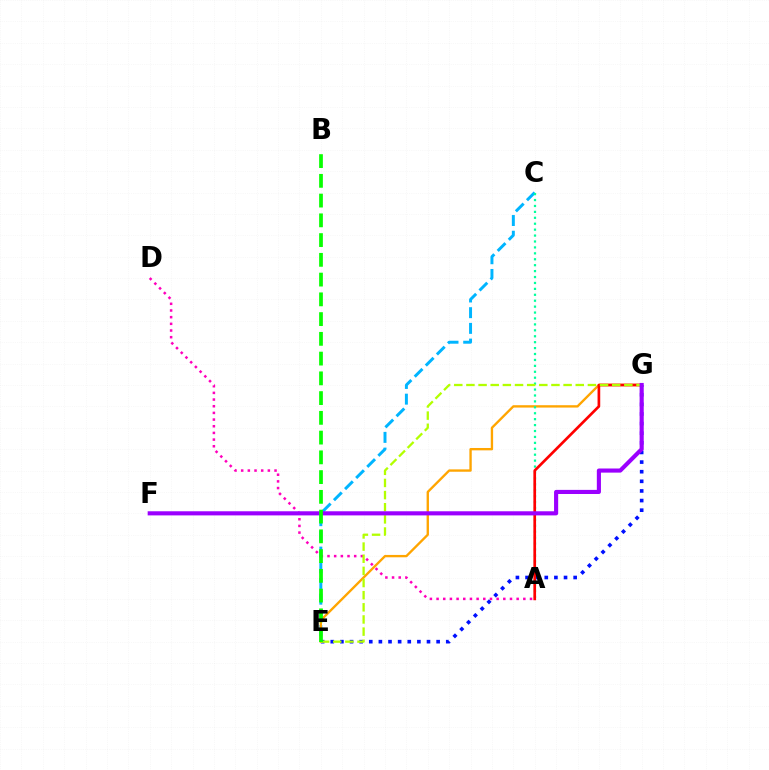{('C', 'E'): [{'color': '#00b5ff', 'line_style': 'dashed', 'thickness': 2.13}], ('E', 'G'): [{'color': '#0010ff', 'line_style': 'dotted', 'thickness': 2.61}, {'color': '#ffa500', 'line_style': 'solid', 'thickness': 1.7}, {'color': '#b3ff00', 'line_style': 'dashed', 'thickness': 1.65}], ('A', 'C'): [{'color': '#00ff9d', 'line_style': 'dotted', 'thickness': 1.61}], ('A', 'G'): [{'color': '#ff0000', 'line_style': 'solid', 'thickness': 1.93}], ('A', 'D'): [{'color': '#ff00bd', 'line_style': 'dotted', 'thickness': 1.81}], ('F', 'G'): [{'color': '#9b00ff', 'line_style': 'solid', 'thickness': 2.97}], ('B', 'E'): [{'color': '#08ff00', 'line_style': 'dashed', 'thickness': 2.68}]}